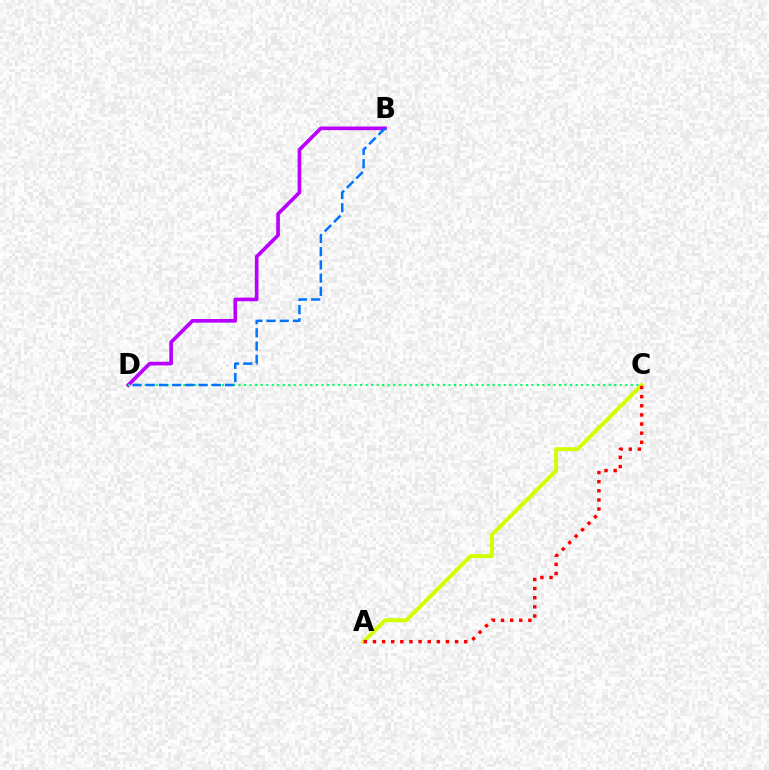{('A', 'C'): [{'color': '#d1ff00', 'line_style': 'solid', 'thickness': 2.83}, {'color': '#ff0000', 'line_style': 'dotted', 'thickness': 2.48}], ('B', 'D'): [{'color': '#b900ff', 'line_style': 'solid', 'thickness': 2.64}, {'color': '#0074ff', 'line_style': 'dashed', 'thickness': 1.79}], ('C', 'D'): [{'color': '#00ff5c', 'line_style': 'dotted', 'thickness': 1.5}]}